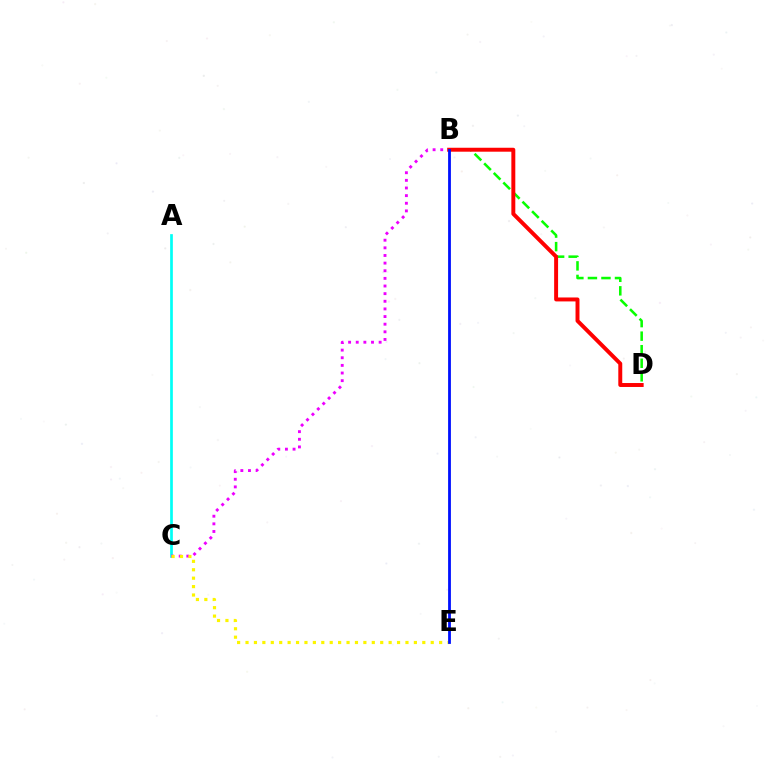{('A', 'C'): [{'color': '#00fff6', 'line_style': 'solid', 'thickness': 1.95}], ('B', 'C'): [{'color': '#ee00ff', 'line_style': 'dotted', 'thickness': 2.07}], ('B', 'D'): [{'color': '#08ff00', 'line_style': 'dashed', 'thickness': 1.84}, {'color': '#ff0000', 'line_style': 'solid', 'thickness': 2.84}], ('C', 'E'): [{'color': '#fcf500', 'line_style': 'dotted', 'thickness': 2.29}], ('B', 'E'): [{'color': '#0010ff', 'line_style': 'solid', 'thickness': 2.02}]}